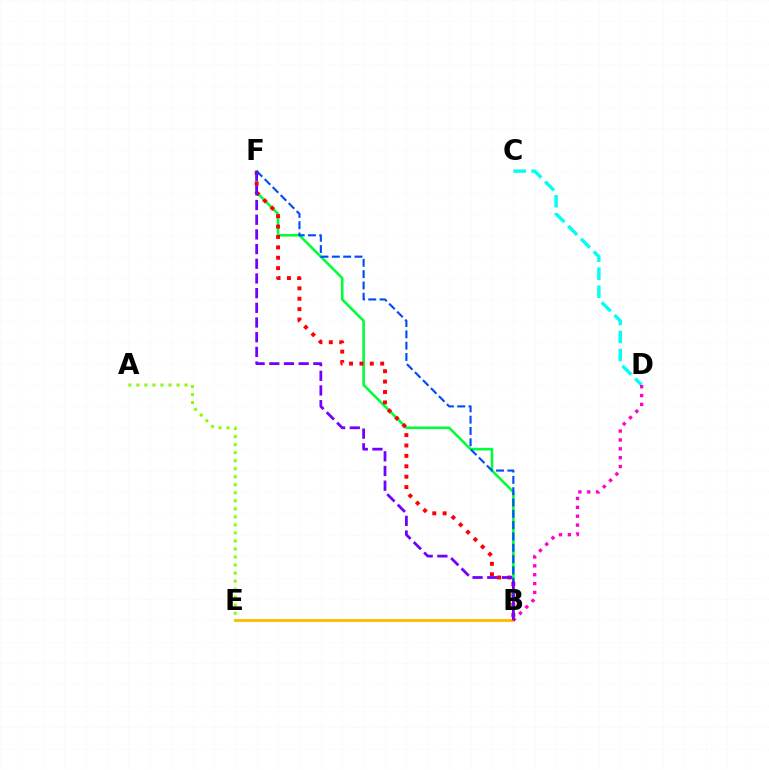{('B', 'F'): [{'color': '#00ff39', 'line_style': 'solid', 'thickness': 1.88}, {'color': '#ff0000', 'line_style': 'dotted', 'thickness': 2.82}, {'color': '#004bff', 'line_style': 'dashed', 'thickness': 1.54}, {'color': '#7200ff', 'line_style': 'dashed', 'thickness': 1.99}], ('C', 'D'): [{'color': '#00fff6', 'line_style': 'dashed', 'thickness': 2.45}], ('B', 'E'): [{'color': '#ffbd00', 'line_style': 'solid', 'thickness': 2.1}], ('A', 'E'): [{'color': '#84ff00', 'line_style': 'dotted', 'thickness': 2.18}], ('B', 'D'): [{'color': '#ff00cf', 'line_style': 'dotted', 'thickness': 2.41}]}